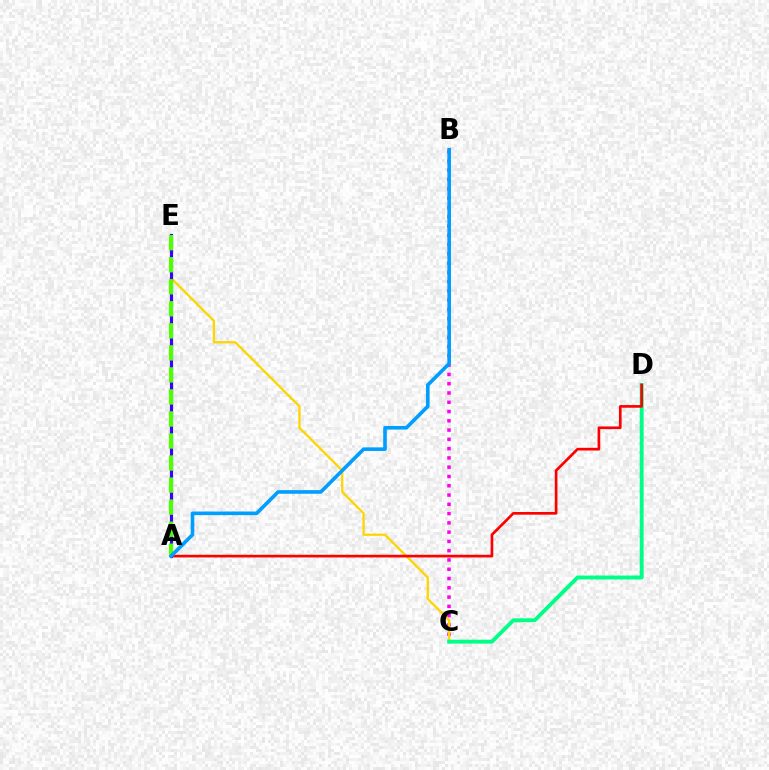{('B', 'C'): [{'color': '#ff00ed', 'line_style': 'dotted', 'thickness': 2.52}], ('C', 'E'): [{'color': '#ffd500', 'line_style': 'solid', 'thickness': 1.65}], ('A', 'E'): [{'color': '#3700ff', 'line_style': 'solid', 'thickness': 2.28}, {'color': '#4fff00', 'line_style': 'dashed', 'thickness': 2.99}], ('C', 'D'): [{'color': '#00ff86', 'line_style': 'solid', 'thickness': 2.8}], ('A', 'D'): [{'color': '#ff0000', 'line_style': 'solid', 'thickness': 1.93}], ('A', 'B'): [{'color': '#009eff', 'line_style': 'solid', 'thickness': 2.61}]}